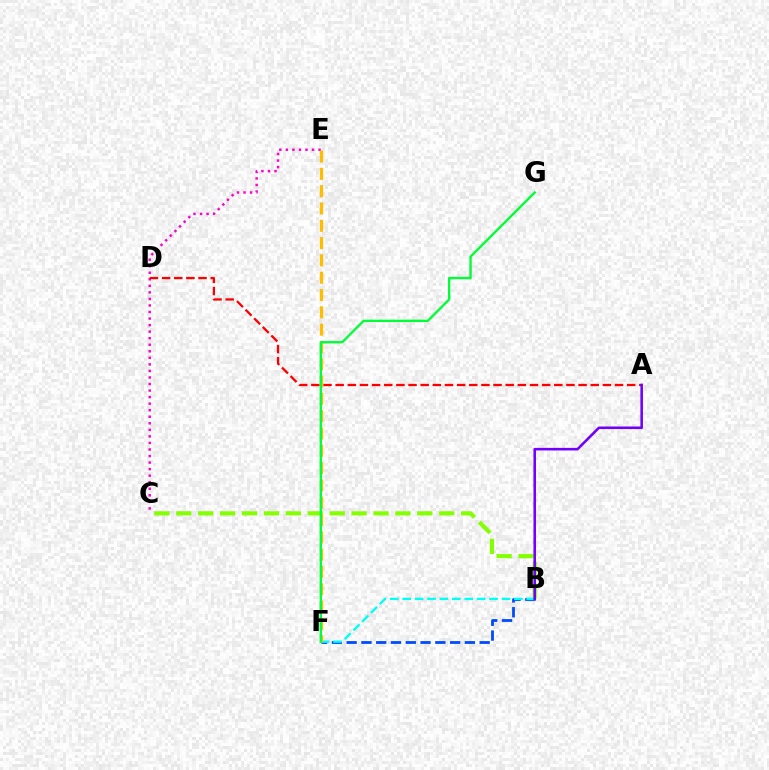{('B', 'C'): [{'color': '#84ff00', 'line_style': 'dashed', 'thickness': 2.98}], ('C', 'E'): [{'color': '#ff00cf', 'line_style': 'dotted', 'thickness': 1.78}], ('B', 'F'): [{'color': '#004bff', 'line_style': 'dashed', 'thickness': 2.01}, {'color': '#00fff6', 'line_style': 'dashed', 'thickness': 1.69}], ('A', 'D'): [{'color': '#ff0000', 'line_style': 'dashed', 'thickness': 1.65}], ('A', 'B'): [{'color': '#7200ff', 'line_style': 'solid', 'thickness': 1.85}], ('E', 'F'): [{'color': '#ffbd00', 'line_style': 'dashed', 'thickness': 2.35}], ('F', 'G'): [{'color': '#00ff39', 'line_style': 'solid', 'thickness': 1.7}]}